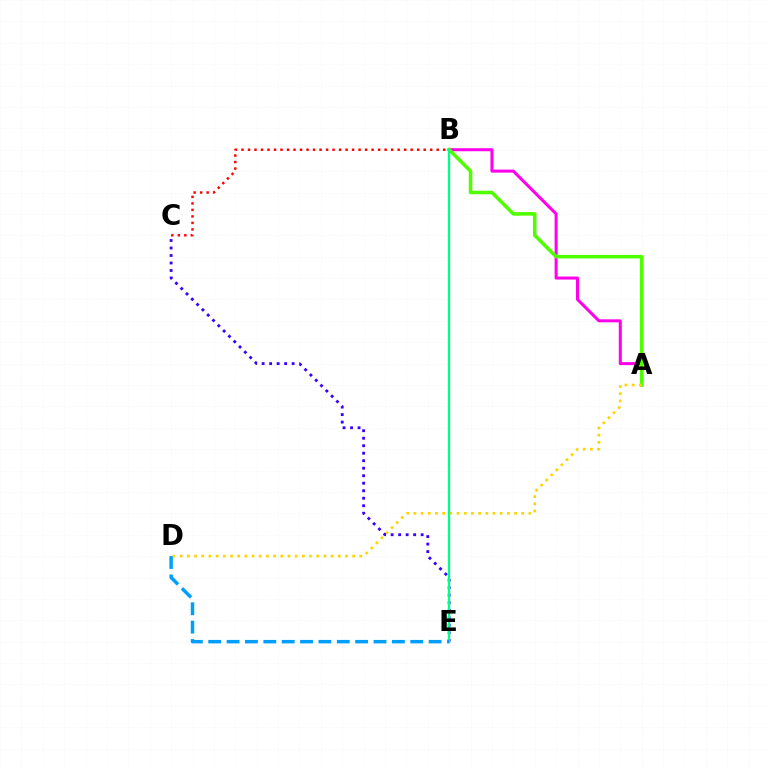{('A', 'B'): [{'color': '#ff00ed', 'line_style': 'solid', 'thickness': 2.18}, {'color': '#4fff00', 'line_style': 'solid', 'thickness': 2.56}], ('B', 'C'): [{'color': '#ff0000', 'line_style': 'dotted', 'thickness': 1.77}], ('A', 'D'): [{'color': '#ffd500', 'line_style': 'dotted', 'thickness': 1.95}], ('C', 'E'): [{'color': '#3700ff', 'line_style': 'dotted', 'thickness': 2.04}], ('B', 'E'): [{'color': '#00ff86', 'line_style': 'solid', 'thickness': 1.66}], ('D', 'E'): [{'color': '#009eff', 'line_style': 'dashed', 'thickness': 2.5}]}